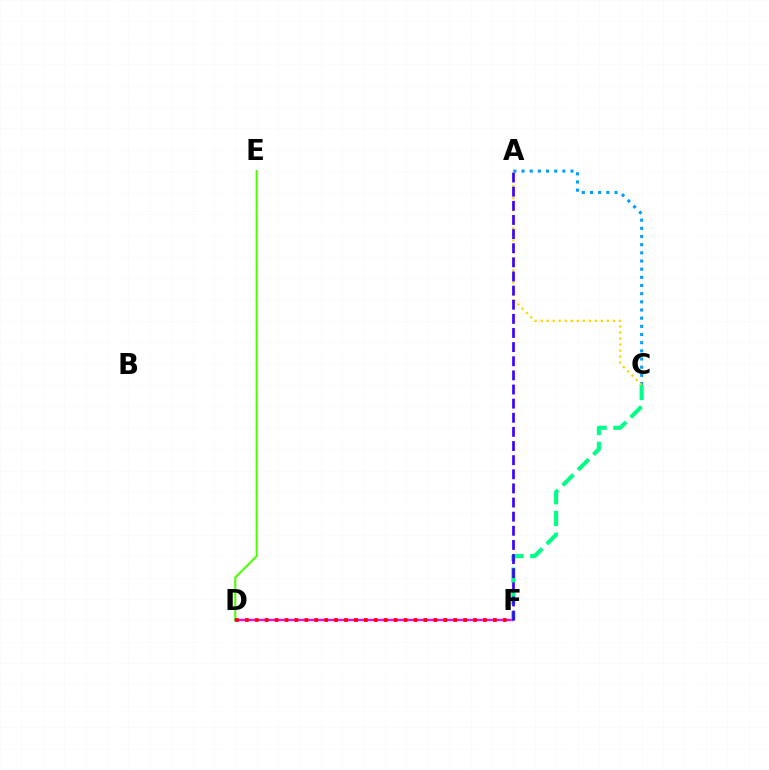{('D', 'F'): [{'color': '#ff00ed', 'line_style': 'solid', 'thickness': 1.63}, {'color': '#ff0000', 'line_style': 'dotted', 'thickness': 2.7}], ('A', 'C'): [{'color': '#009eff', 'line_style': 'dotted', 'thickness': 2.22}, {'color': '#ffd500', 'line_style': 'dotted', 'thickness': 1.64}], ('D', 'E'): [{'color': '#4fff00', 'line_style': 'solid', 'thickness': 1.5}], ('C', 'F'): [{'color': '#00ff86', 'line_style': 'dashed', 'thickness': 2.95}], ('A', 'F'): [{'color': '#3700ff', 'line_style': 'dashed', 'thickness': 1.92}]}